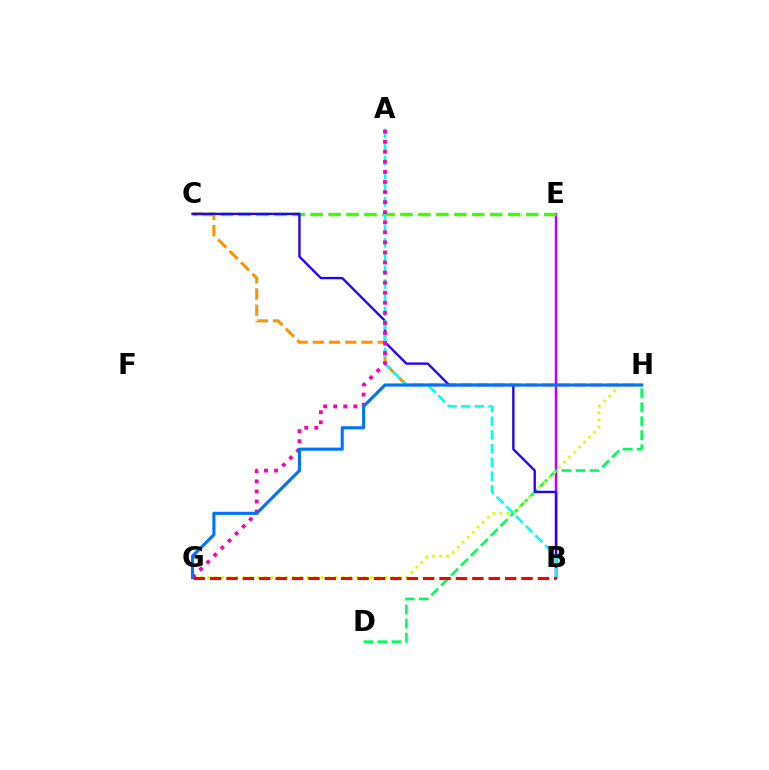{('B', 'E'): [{'color': '#b900ff', 'line_style': 'solid', 'thickness': 1.78}], ('C', 'H'): [{'color': '#ff9400', 'line_style': 'dashed', 'thickness': 2.2}], ('D', 'H'): [{'color': '#00ff5c', 'line_style': 'dashed', 'thickness': 1.9}], ('G', 'H'): [{'color': '#d1ff00', 'line_style': 'dotted', 'thickness': 1.92}, {'color': '#0074ff', 'line_style': 'solid', 'thickness': 2.24}], ('C', 'E'): [{'color': '#3dff00', 'line_style': 'dashed', 'thickness': 2.44}], ('B', 'C'): [{'color': '#2500ff', 'line_style': 'solid', 'thickness': 1.69}], ('A', 'B'): [{'color': '#00fff6', 'line_style': 'dashed', 'thickness': 1.86}], ('A', 'G'): [{'color': '#ff00ac', 'line_style': 'dotted', 'thickness': 2.74}], ('B', 'G'): [{'color': '#ff0000', 'line_style': 'dashed', 'thickness': 2.23}]}